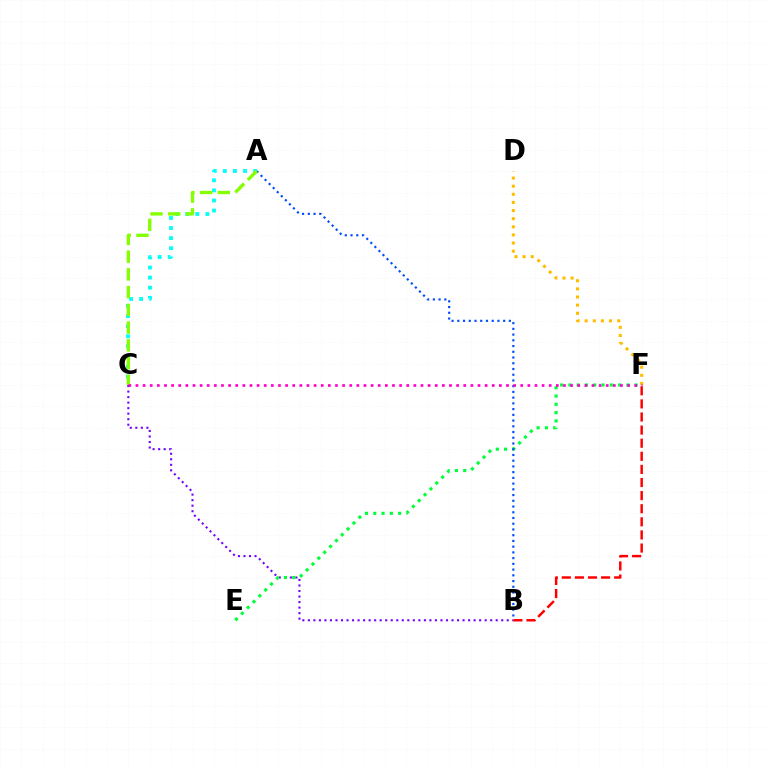{('A', 'C'): [{'color': '#00fff6', 'line_style': 'dotted', 'thickness': 2.74}, {'color': '#84ff00', 'line_style': 'dashed', 'thickness': 2.41}], ('B', 'C'): [{'color': '#7200ff', 'line_style': 'dotted', 'thickness': 1.5}], ('E', 'F'): [{'color': '#00ff39', 'line_style': 'dotted', 'thickness': 2.25}], ('D', 'F'): [{'color': '#ffbd00', 'line_style': 'dotted', 'thickness': 2.21}], ('A', 'B'): [{'color': '#004bff', 'line_style': 'dotted', 'thickness': 1.56}], ('B', 'F'): [{'color': '#ff0000', 'line_style': 'dashed', 'thickness': 1.78}], ('C', 'F'): [{'color': '#ff00cf', 'line_style': 'dotted', 'thickness': 1.94}]}